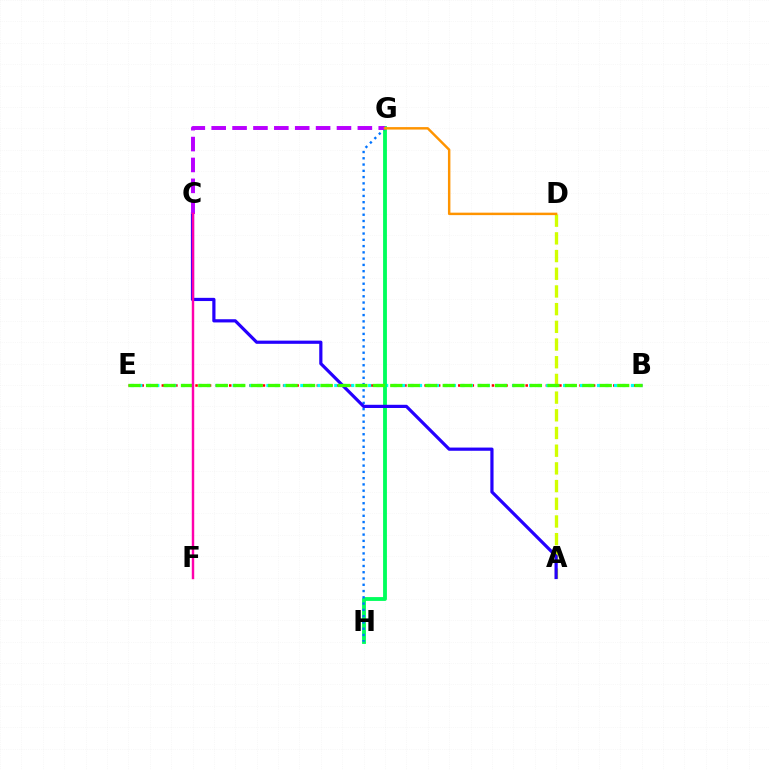{('B', 'E'): [{'color': '#ff0000', 'line_style': 'dotted', 'thickness': 1.83}, {'color': '#00fff6', 'line_style': 'dotted', 'thickness': 2.3}, {'color': '#3dff00', 'line_style': 'dashed', 'thickness': 2.37}], ('G', 'H'): [{'color': '#00ff5c', 'line_style': 'solid', 'thickness': 2.76}, {'color': '#0074ff', 'line_style': 'dotted', 'thickness': 1.7}], ('A', 'D'): [{'color': '#d1ff00', 'line_style': 'dashed', 'thickness': 2.4}], ('A', 'C'): [{'color': '#2500ff', 'line_style': 'solid', 'thickness': 2.3}], ('C', 'G'): [{'color': '#b900ff', 'line_style': 'dashed', 'thickness': 2.84}], ('C', 'F'): [{'color': '#ff00ac', 'line_style': 'solid', 'thickness': 1.76}], ('D', 'G'): [{'color': '#ff9400', 'line_style': 'solid', 'thickness': 1.77}]}